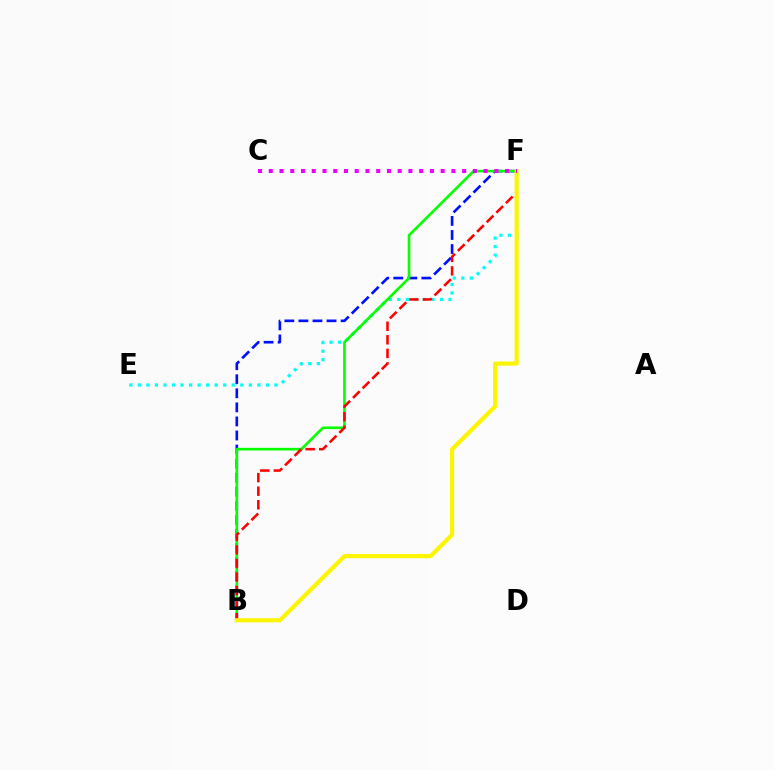{('E', 'F'): [{'color': '#00fff6', 'line_style': 'dotted', 'thickness': 2.32}], ('B', 'F'): [{'color': '#0010ff', 'line_style': 'dashed', 'thickness': 1.91}, {'color': '#08ff00', 'line_style': 'solid', 'thickness': 1.91}, {'color': '#ff0000', 'line_style': 'dashed', 'thickness': 1.84}, {'color': '#fcf500', 'line_style': 'solid', 'thickness': 2.98}], ('C', 'F'): [{'color': '#ee00ff', 'line_style': 'dotted', 'thickness': 2.92}]}